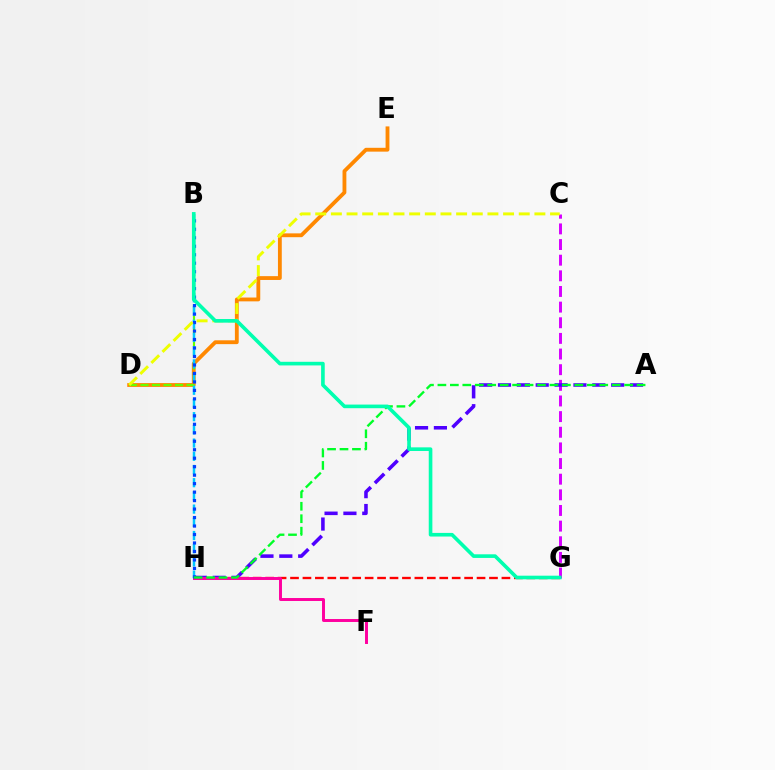{('D', 'E'): [{'color': '#ff8800', 'line_style': 'solid', 'thickness': 2.76}], ('G', 'H'): [{'color': '#ff0000', 'line_style': 'dashed', 'thickness': 1.69}], ('B', 'D'): [{'color': '#66ff00', 'line_style': 'dashed', 'thickness': 1.56}], ('C', 'G'): [{'color': '#d600ff', 'line_style': 'dashed', 'thickness': 2.13}], ('B', 'H'): [{'color': '#00c7ff', 'line_style': 'dashed', 'thickness': 1.79}, {'color': '#003fff', 'line_style': 'dotted', 'thickness': 2.3}], ('A', 'H'): [{'color': '#4f00ff', 'line_style': 'dashed', 'thickness': 2.56}, {'color': '#00ff27', 'line_style': 'dashed', 'thickness': 1.69}], ('F', 'H'): [{'color': '#ff00a0', 'line_style': 'solid', 'thickness': 2.13}], ('C', 'D'): [{'color': '#eeff00', 'line_style': 'dashed', 'thickness': 2.13}], ('B', 'G'): [{'color': '#00ffaf', 'line_style': 'solid', 'thickness': 2.61}]}